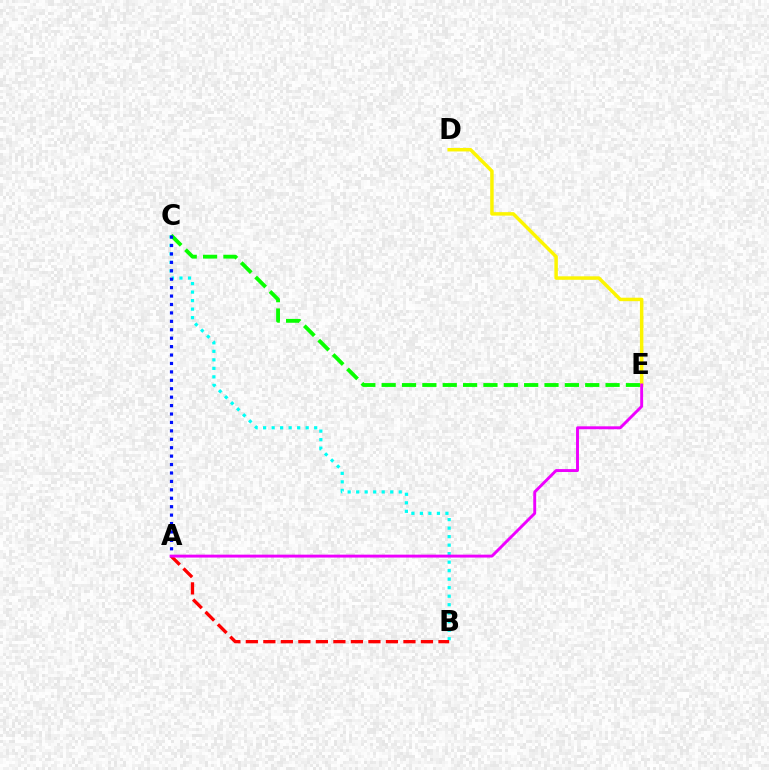{('B', 'C'): [{'color': '#00fff6', 'line_style': 'dotted', 'thickness': 2.31}], ('C', 'E'): [{'color': '#08ff00', 'line_style': 'dashed', 'thickness': 2.77}], ('A', 'B'): [{'color': '#ff0000', 'line_style': 'dashed', 'thickness': 2.38}], ('A', 'C'): [{'color': '#0010ff', 'line_style': 'dotted', 'thickness': 2.29}], ('D', 'E'): [{'color': '#fcf500', 'line_style': 'solid', 'thickness': 2.5}], ('A', 'E'): [{'color': '#ee00ff', 'line_style': 'solid', 'thickness': 2.1}]}